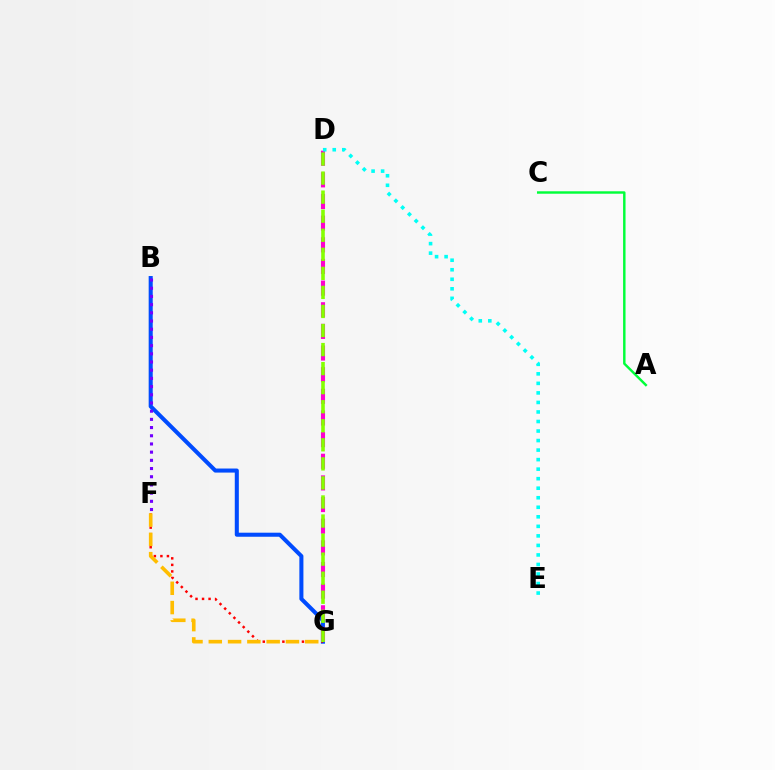{('B', 'G'): [{'color': '#004bff', 'line_style': 'solid', 'thickness': 2.92}], ('F', 'G'): [{'color': '#ff0000', 'line_style': 'dotted', 'thickness': 1.77}, {'color': '#ffbd00', 'line_style': 'dashed', 'thickness': 2.62}], ('A', 'C'): [{'color': '#00ff39', 'line_style': 'solid', 'thickness': 1.75}], ('D', 'G'): [{'color': '#ff00cf', 'line_style': 'dashed', 'thickness': 2.94}, {'color': '#84ff00', 'line_style': 'dashed', 'thickness': 2.59}], ('B', 'F'): [{'color': '#7200ff', 'line_style': 'dotted', 'thickness': 2.23}], ('D', 'E'): [{'color': '#00fff6', 'line_style': 'dotted', 'thickness': 2.59}]}